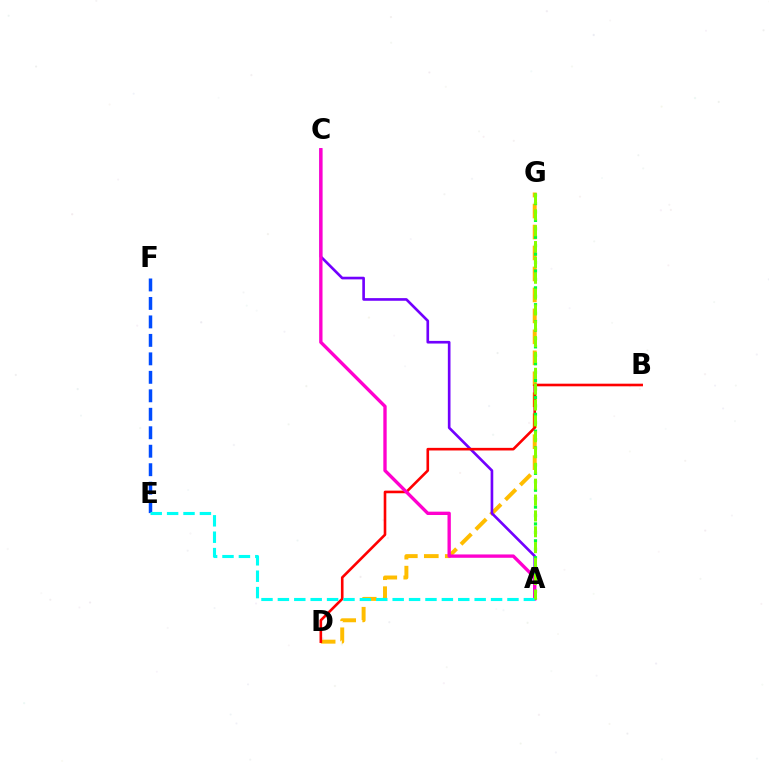{('D', 'G'): [{'color': '#ffbd00', 'line_style': 'dashed', 'thickness': 2.85}], ('E', 'F'): [{'color': '#004bff', 'line_style': 'dashed', 'thickness': 2.51}], ('A', 'C'): [{'color': '#7200ff', 'line_style': 'solid', 'thickness': 1.91}, {'color': '#ff00cf', 'line_style': 'solid', 'thickness': 2.41}], ('B', 'D'): [{'color': '#ff0000', 'line_style': 'solid', 'thickness': 1.88}], ('A', 'G'): [{'color': '#00ff39', 'line_style': 'dotted', 'thickness': 2.29}, {'color': '#84ff00', 'line_style': 'dashed', 'thickness': 2.15}], ('A', 'E'): [{'color': '#00fff6', 'line_style': 'dashed', 'thickness': 2.23}]}